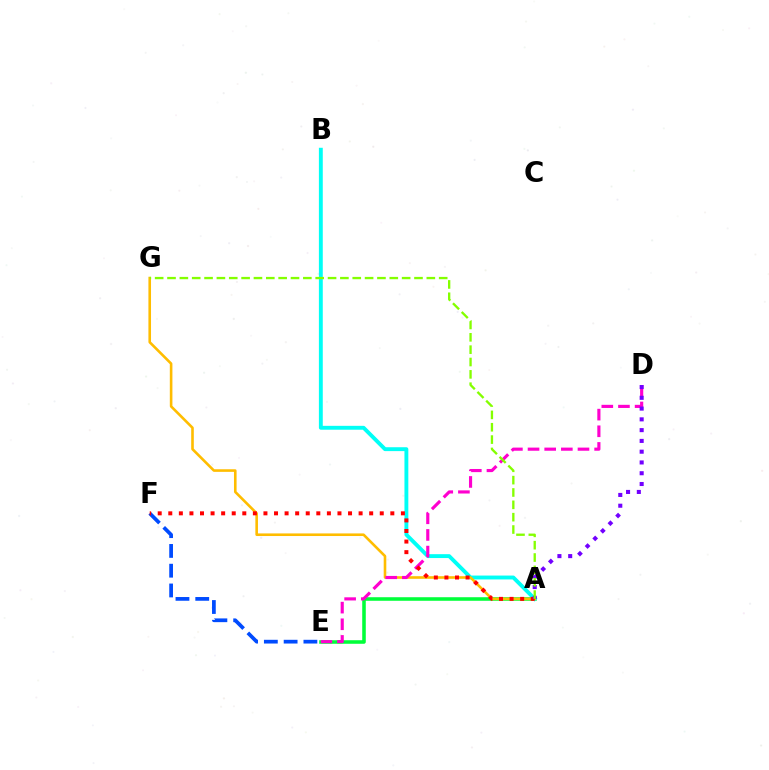{('A', 'E'): [{'color': '#00ff39', 'line_style': 'solid', 'thickness': 2.56}], ('A', 'B'): [{'color': '#00fff6', 'line_style': 'solid', 'thickness': 2.79}], ('A', 'G'): [{'color': '#ffbd00', 'line_style': 'solid', 'thickness': 1.88}, {'color': '#84ff00', 'line_style': 'dashed', 'thickness': 1.68}], ('E', 'F'): [{'color': '#004bff', 'line_style': 'dashed', 'thickness': 2.69}], ('D', 'E'): [{'color': '#ff00cf', 'line_style': 'dashed', 'thickness': 2.26}], ('A', 'F'): [{'color': '#ff0000', 'line_style': 'dotted', 'thickness': 2.87}], ('A', 'D'): [{'color': '#7200ff', 'line_style': 'dotted', 'thickness': 2.93}]}